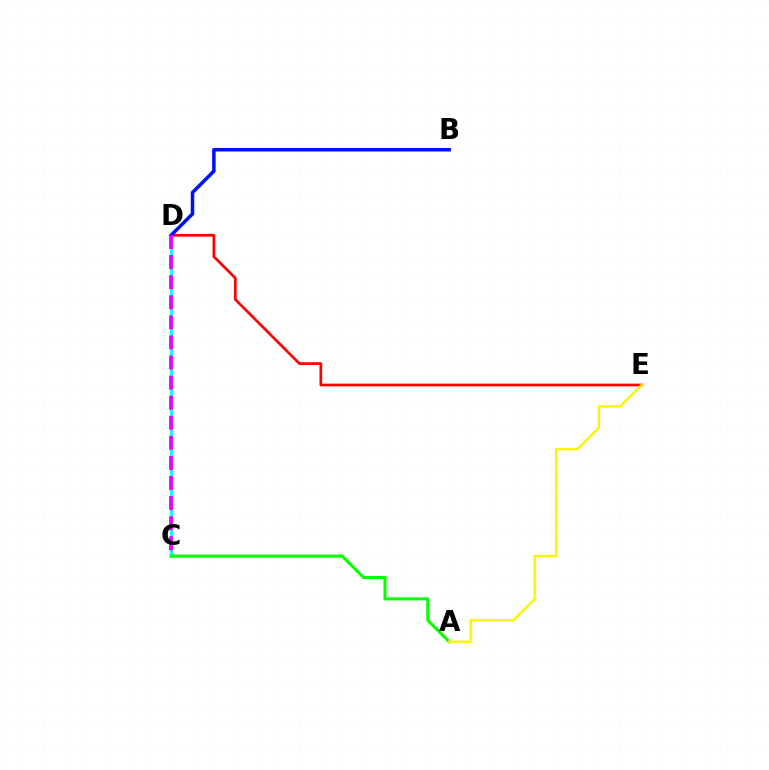{('C', 'D'): [{'color': '#00fff6', 'line_style': 'solid', 'thickness': 2.0}, {'color': '#ee00ff', 'line_style': 'dashed', 'thickness': 2.73}], ('A', 'C'): [{'color': '#08ff00', 'line_style': 'solid', 'thickness': 2.21}], ('D', 'E'): [{'color': '#ff0000', 'line_style': 'solid', 'thickness': 1.96}], ('B', 'D'): [{'color': '#0010ff', 'line_style': 'solid', 'thickness': 2.53}], ('A', 'E'): [{'color': '#fcf500', 'line_style': 'solid', 'thickness': 1.74}]}